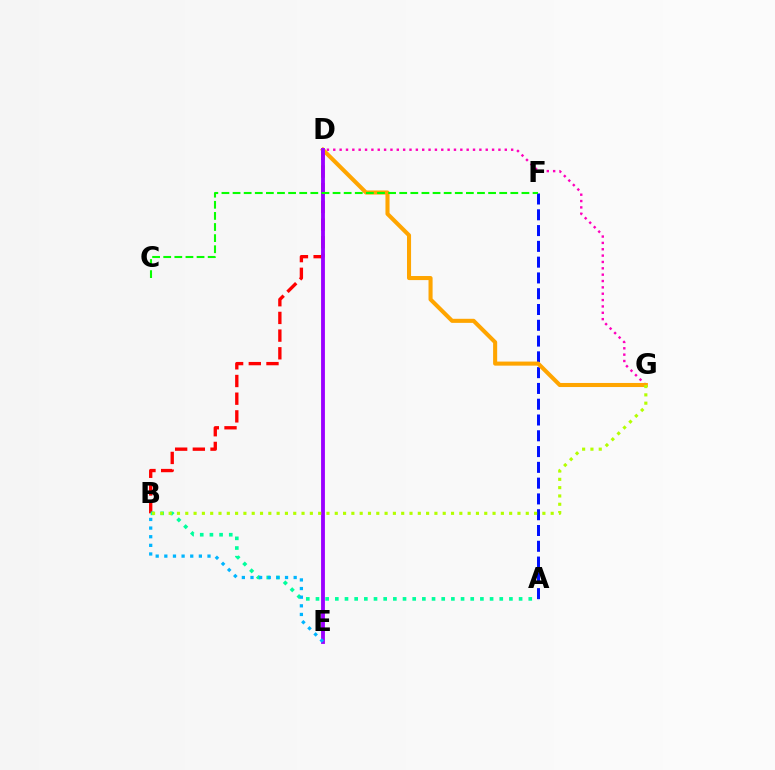{('B', 'D'): [{'color': '#ff0000', 'line_style': 'dashed', 'thickness': 2.4}], ('A', 'F'): [{'color': '#0010ff', 'line_style': 'dashed', 'thickness': 2.14}], ('D', 'G'): [{'color': '#ff00bd', 'line_style': 'dotted', 'thickness': 1.73}, {'color': '#ffa500', 'line_style': 'solid', 'thickness': 2.93}], ('D', 'E'): [{'color': '#9b00ff', 'line_style': 'solid', 'thickness': 2.77}], ('A', 'B'): [{'color': '#00ff9d', 'line_style': 'dotted', 'thickness': 2.63}], ('B', 'G'): [{'color': '#b3ff00', 'line_style': 'dotted', 'thickness': 2.26}], ('C', 'F'): [{'color': '#08ff00', 'line_style': 'dashed', 'thickness': 1.51}], ('B', 'E'): [{'color': '#00b5ff', 'line_style': 'dotted', 'thickness': 2.35}]}